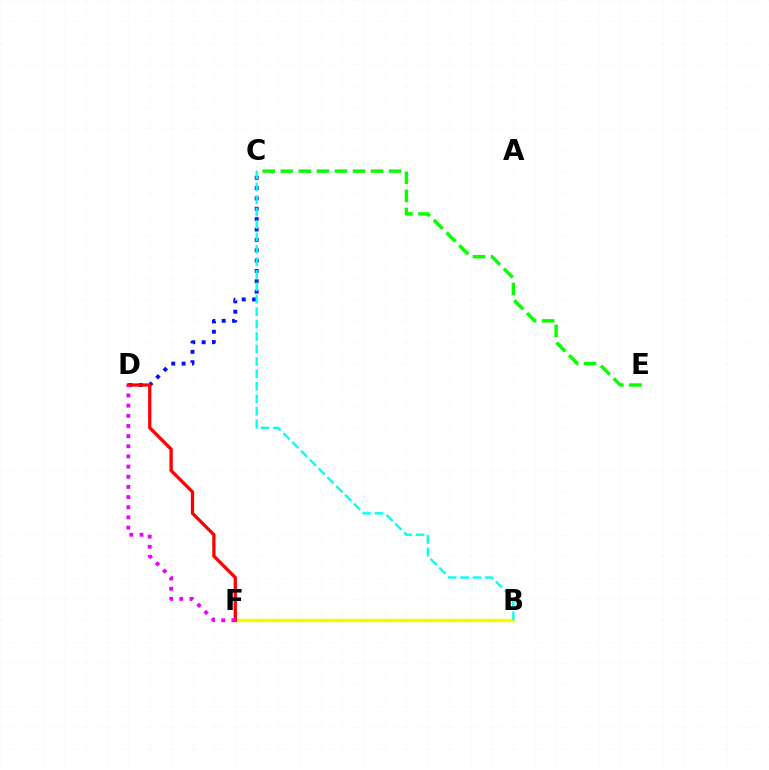{('C', 'D'): [{'color': '#0010ff', 'line_style': 'dotted', 'thickness': 2.81}], ('B', 'F'): [{'color': '#fcf500', 'line_style': 'solid', 'thickness': 2.47}], ('B', 'C'): [{'color': '#00fff6', 'line_style': 'dashed', 'thickness': 1.69}], ('D', 'F'): [{'color': '#ff0000', 'line_style': 'solid', 'thickness': 2.37}, {'color': '#ee00ff', 'line_style': 'dotted', 'thickness': 2.76}], ('C', 'E'): [{'color': '#08ff00', 'line_style': 'dashed', 'thickness': 2.45}]}